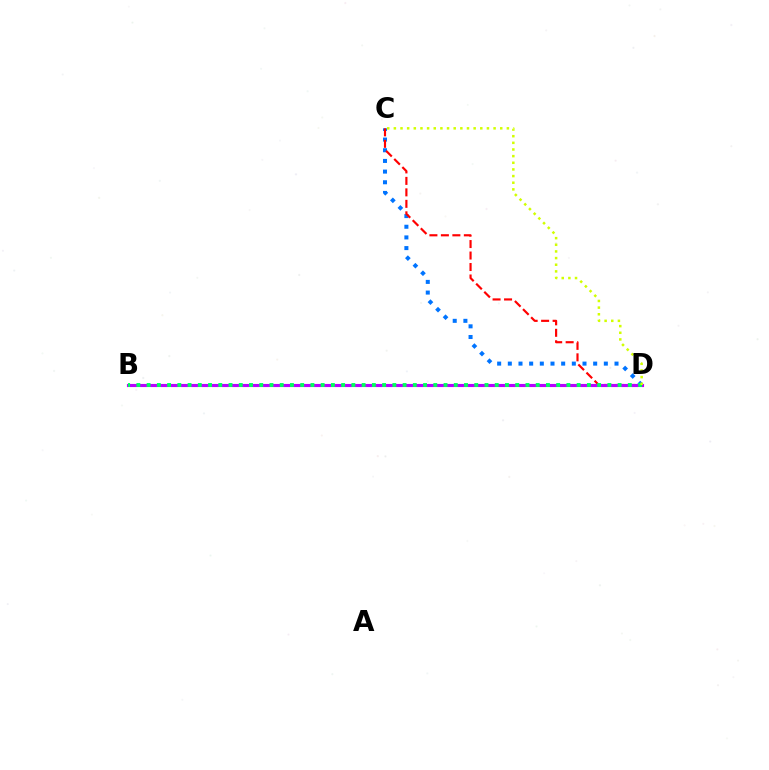{('C', 'D'): [{'color': '#0074ff', 'line_style': 'dotted', 'thickness': 2.9}, {'color': '#ff0000', 'line_style': 'dashed', 'thickness': 1.56}, {'color': '#d1ff00', 'line_style': 'dotted', 'thickness': 1.81}], ('B', 'D'): [{'color': '#b900ff', 'line_style': 'solid', 'thickness': 2.25}, {'color': '#00ff5c', 'line_style': 'dotted', 'thickness': 2.78}]}